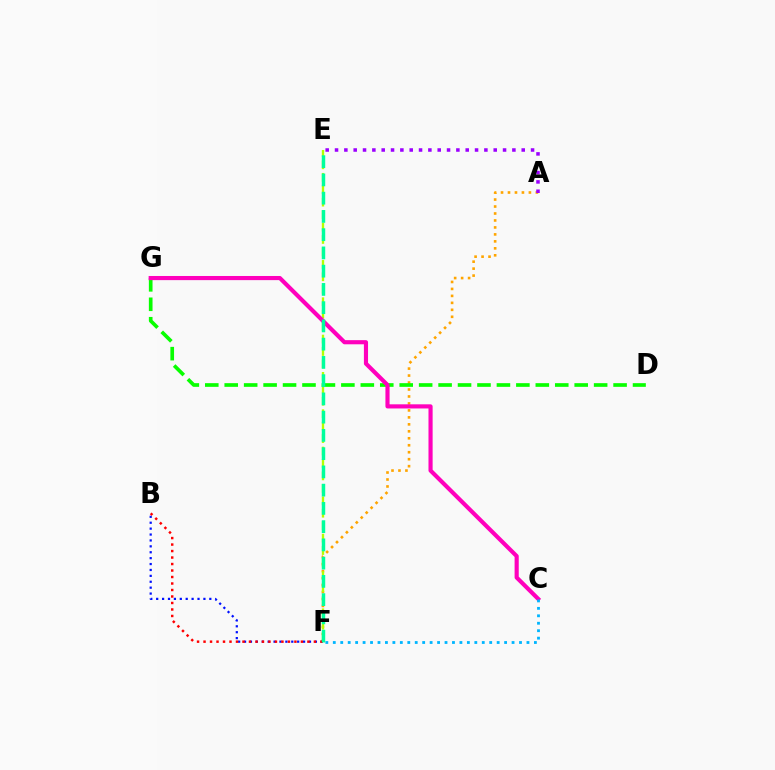{('A', 'F'): [{'color': '#ffa500', 'line_style': 'dotted', 'thickness': 1.89}], ('A', 'E'): [{'color': '#9b00ff', 'line_style': 'dotted', 'thickness': 2.54}], ('D', 'G'): [{'color': '#08ff00', 'line_style': 'dashed', 'thickness': 2.64}], ('B', 'F'): [{'color': '#0010ff', 'line_style': 'dotted', 'thickness': 1.6}, {'color': '#ff0000', 'line_style': 'dotted', 'thickness': 1.76}], ('E', 'F'): [{'color': '#b3ff00', 'line_style': 'dashed', 'thickness': 1.69}, {'color': '#00ff9d', 'line_style': 'dashed', 'thickness': 2.48}], ('C', 'G'): [{'color': '#ff00bd', 'line_style': 'solid', 'thickness': 2.98}], ('C', 'F'): [{'color': '#00b5ff', 'line_style': 'dotted', 'thickness': 2.02}]}